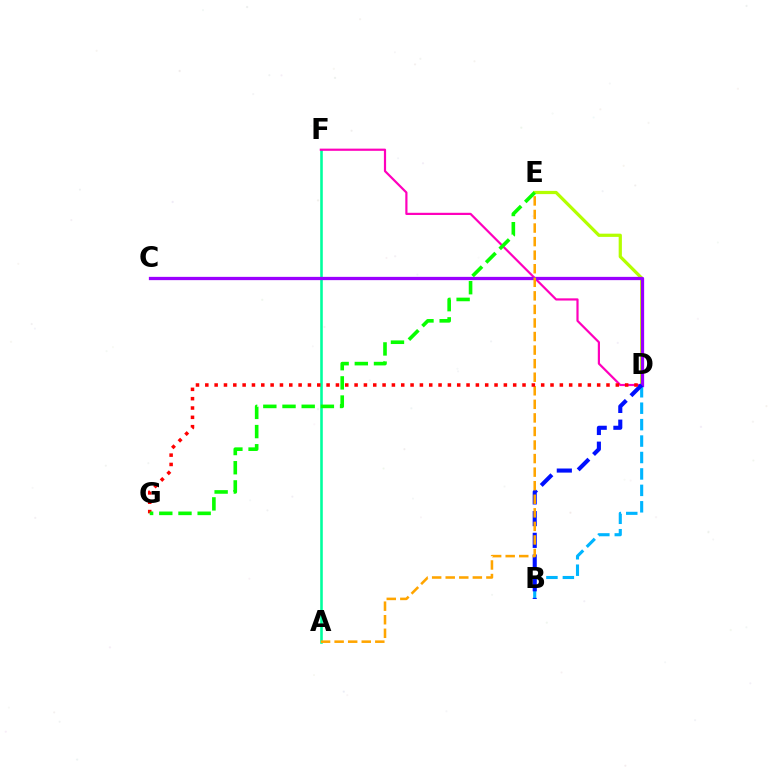{('D', 'E'): [{'color': '#b3ff00', 'line_style': 'solid', 'thickness': 2.32}], ('A', 'F'): [{'color': '#00ff9d', 'line_style': 'solid', 'thickness': 1.86}], ('D', 'F'): [{'color': '#ff00bd', 'line_style': 'solid', 'thickness': 1.58}], ('B', 'D'): [{'color': '#00b5ff', 'line_style': 'dashed', 'thickness': 2.23}, {'color': '#0010ff', 'line_style': 'dashed', 'thickness': 2.95}], ('C', 'D'): [{'color': '#9b00ff', 'line_style': 'solid', 'thickness': 2.36}], ('A', 'E'): [{'color': '#ffa500', 'line_style': 'dashed', 'thickness': 1.84}], ('D', 'G'): [{'color': '#ff0000', 'line_style': 'dotted', 'thickness': 2.53}], ('E', 'G'): [{'color': '#08ff00', 'line_style': 'dashed', 'thickness': 2.61}]}